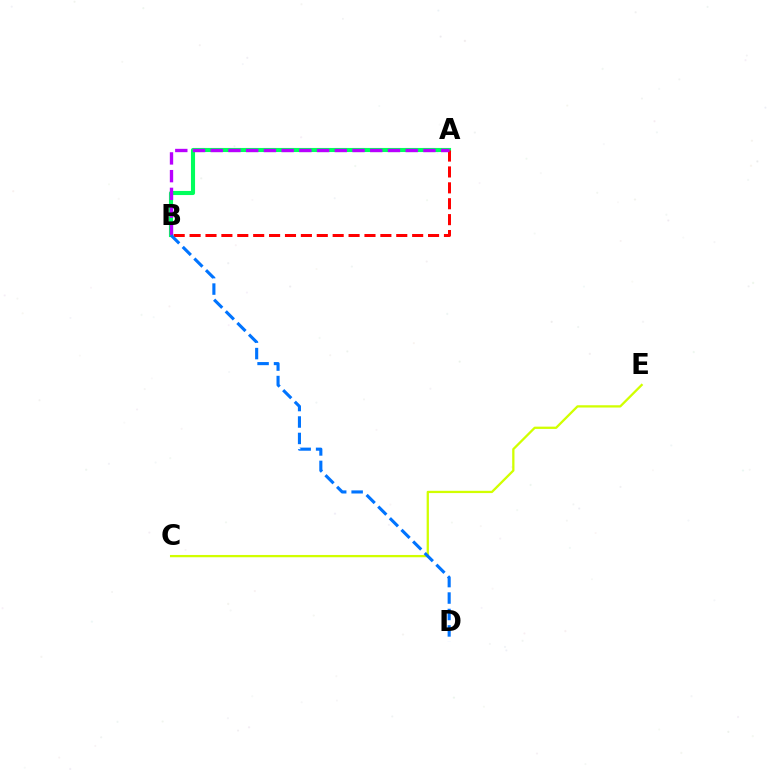{('A', 'B'): [{'color': '#00ff5c', 'line_style': 'solid', 'thickness': 2.95}, {'color': '#ff0000', 'line_style': 'dashed', 'thickness': 2.16}, {'color': '#b900ff', 'line_style': 'dashed', 'thickness': 2.41}], ('C', 'E'): [{'color': '#d1ff00', 'line_style': 'solid', 'thickness': 1.65}], ('B', 'D'): [{'color': '#0074ff', 'line_style': 'dashed', 'thickness': 2.23}]}